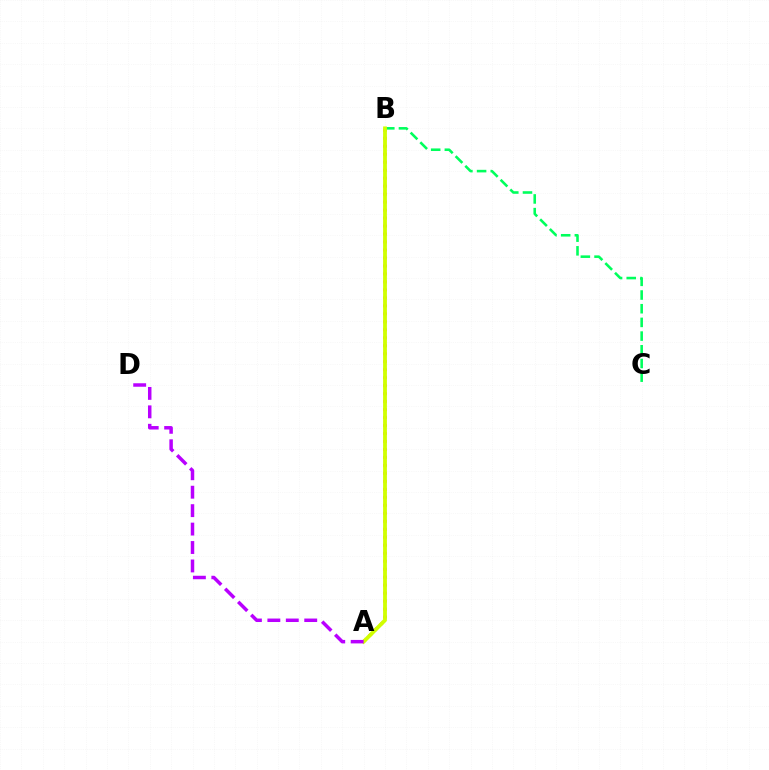{('A', 'B'): [{'color': '#0074ff', 'line_style': 'dotted', 'thickness': 1.5}, {'color': '#ff0000', 'line_style': 'dotted', 'thickness': 2.17}, {'color': '#d1ff00', 'line_style': 'solid', 'thickness': 2.74}], ('B', 'C'): [{'color': '#00ff5c', 'line_style': 'dashed', 'thickness': 1.86}], ('A', 'D'): [{'color': '#b900ff', 'line_style': 'dashed', 'thickness': 2.5}]}